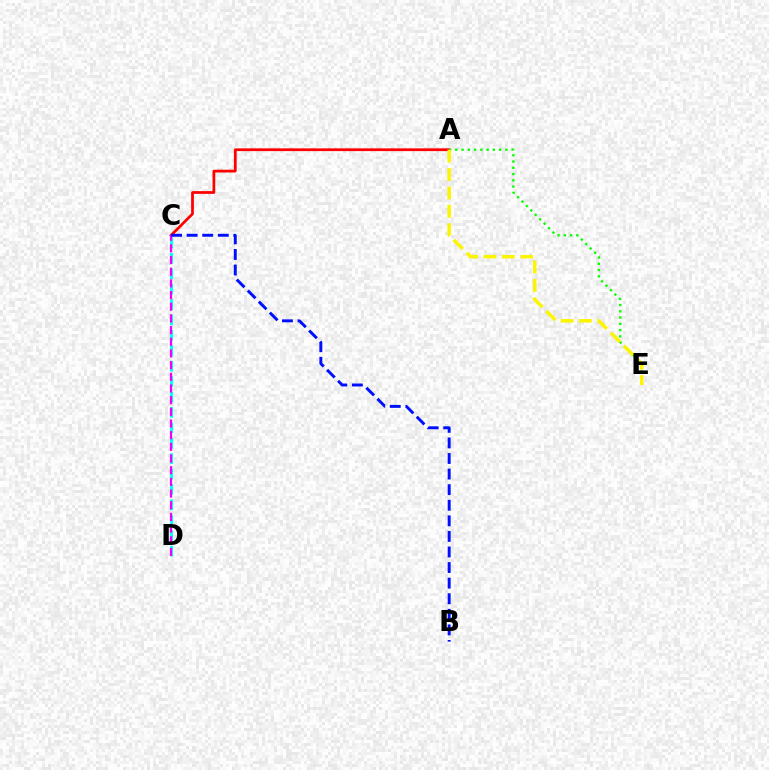{('A', 'C'): [{'color': '#ff0000', 'line_style': 'solid', 'thickness': 1.98}], ('C', 'D'): [{'color': '#00fff6', 'line_style': 'dashed', 'thickness': 2.09}, {'color': '#ee00ff', 'line_style': 'dashed', 'thickness': 1.59}], ('A', 'E'): [{'color': '#08ff00', 'line_style': 'dotted', 'thickness': 1.7}, {'color': '#fcf500', 'line_style': 'dashed', 'thickness': 2.5}], ('B', 'C'): [{'color': '#0010ff', 'line_style': 'dashed', 'thickness': 2.12}]}